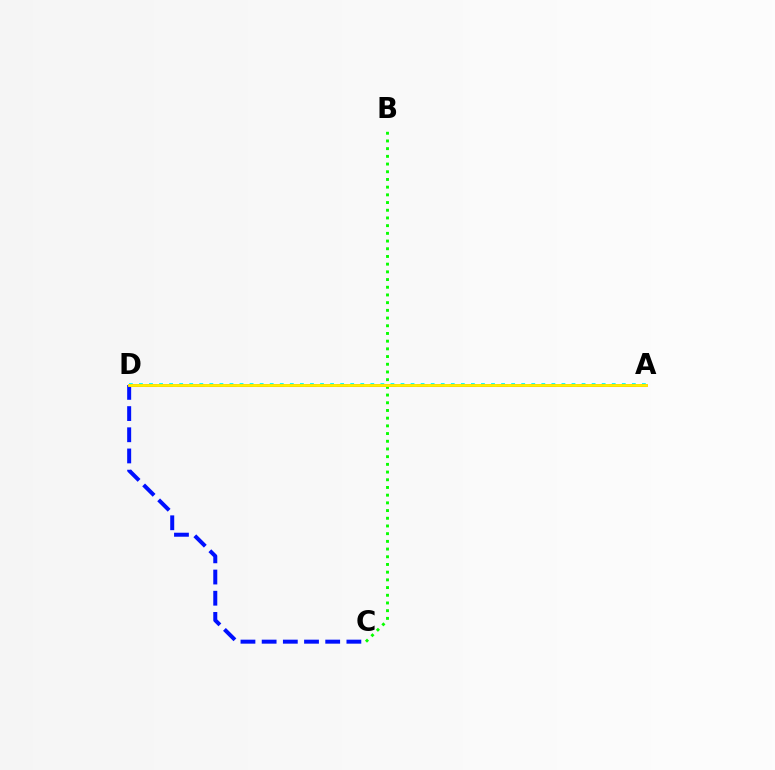{('A', 'D'): [{'color': '#00fff6', 'line_style': 'dotted', 'thickness': 2.73}, {'color': '#ee00ff', 'line_style': 'dashed', 'thickness': 2.17}, {'color': '#ff0000', 'line_style': 'solid', 'thickness': 1.81}, {'color': '#fcf500', 'line_style': 'solid', 'thickness': 2.02}], ('B', 'C'): [{'color': '#08ff00', 'line_style': 'dotted', 'thickness': 2.09}], ('C', 'D'): [{'color': '#0010ff', 'line_style': 'dashed', 'thickness': 2.88}]}